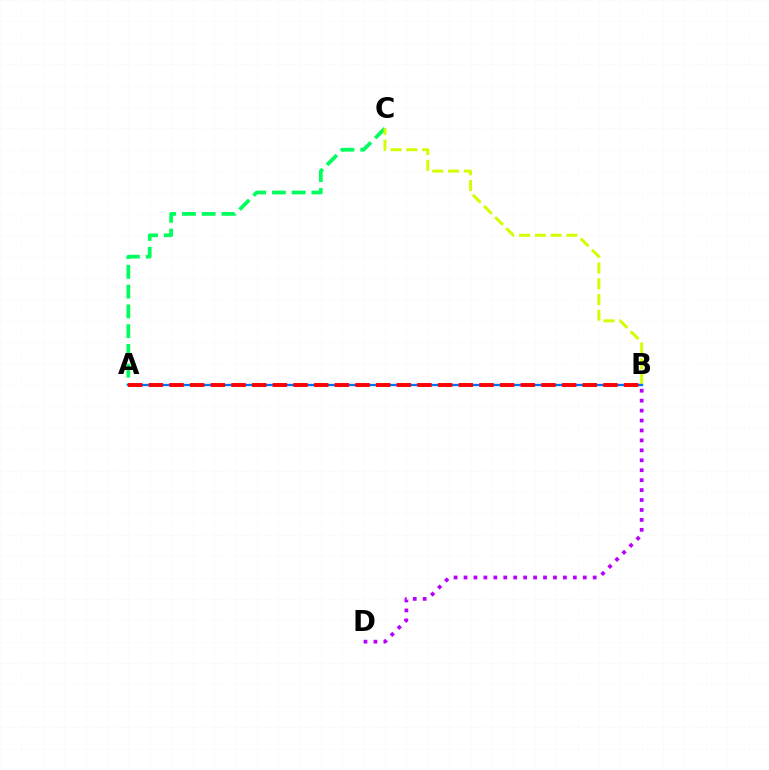{('A', 'C'): [{'color': '#00ff5c', 'line_style': 'dashed', 'thickness': 2.68}], ('B', 'D'): [{'color': '#b900ff', 'line_style': 'dotted', 'thickness': 2.7}], ('B', 'C'): [{'color': '#d1ff00', 'line_style': 'dashed', 'thickness': 2.14}], ('A', 'B'): [{'color': '#0074ff', 'line_style': 'solid', 'thickness': 1.67}, {'color': '#ff0000', 'line_style': 'dashed', 'thickness': 2.81}]}